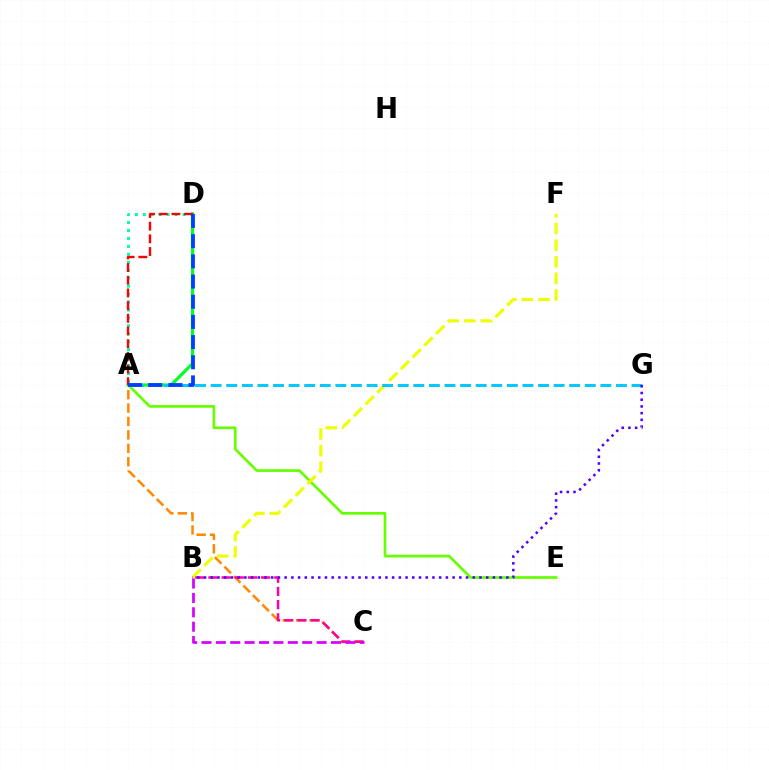{('A', 'C'): [{'color': '#ff8800', 'line_style': 'dashed', 'thickness': 1.82}], ('A', 'D'): [{'color': '#00ffaf', 'line_style': 'dotted', 'thickness': 2.16}, {'color': '#00ff27', 'line_style': 'solid', 'thickness': 2.3}, {'color': '#ff0000', 'line_style': 'dashed', 'thickness': 1.72}, {'color': '#003fff', 'line_style': 'dashed', 'thickness': 2.74}], ('A', 'E'): [{'color': '#66ff00', 'line_style': 'solid', 'thickness': 1.94}], ('B', 'F'): [{'color': '#eeff00', 'line_style': 'dashed', 'thickness': 2.26}], ('A', 'G'): [{'color': '#00c7ff', 'line_style': 'dashed', 'thickness': 2.12}], ('B', 'C'): [{'color': '#ff00a0', 'line_style': 'dashed', 'thickness': 1.79}, {'color': '#d600ff', 'line_style': 'dashed', 'thickness': 1.95}], ('B', 'G'): [{'color': '#4f00ff', 'line_style': 'dotted', 'thickness': 1.83}]}